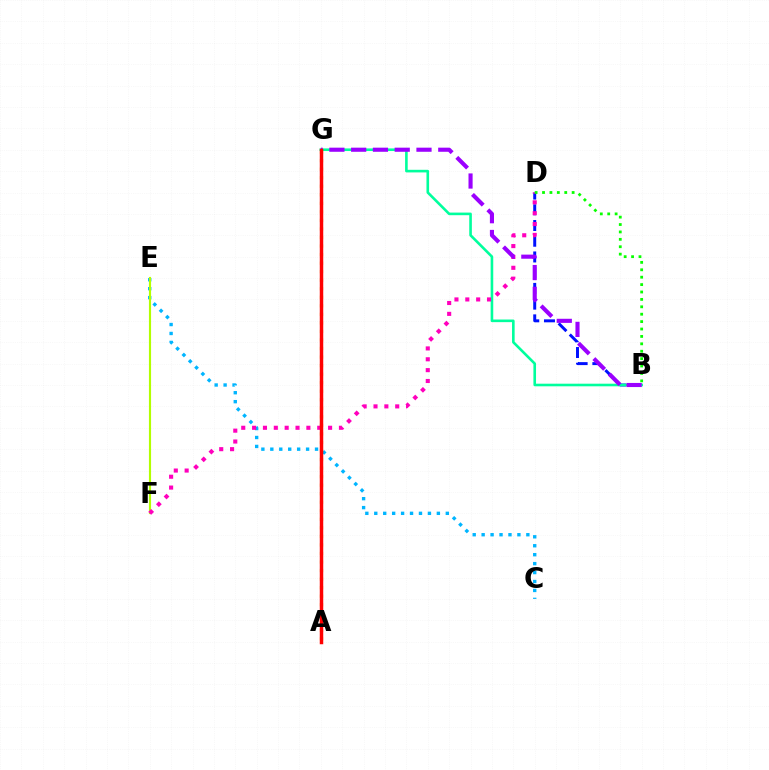{('B', 'D'): [{'color': '#0010ff', 'line_style': 'dashed', 'thickness': 2.14}, {'color': '#08ff00', 'line_style': 'dotted', 'thickness': 2.01}], ('B', 'G'): [{'color': '#00ff9d', 'line_style': 'solid', 'thickness': 1.88}, {'color': '#9b00ff', 'line_style': 'dashed', 'thickness': 2.96}], ('C', 'E'): [{'color': '#00b5ff', 'line_style': 'dotted', 'thickness': 2.43}], ('A', 'G'): [{'color': '#ffa500', 'line_style': 'dotted', 'thickness': 2.32}, {'color': '#ff0000', 'line_style': 'solid', 'thickness': 2.5}], ('E', 'F'): [{'color': '#b3ff00', 'line_style': 'solid', 'thickness': 1.54}], ('D', 'F'): [{'color': '#ff00bd', 'line_style': 'dotted', 'thickness': 2.95}]}